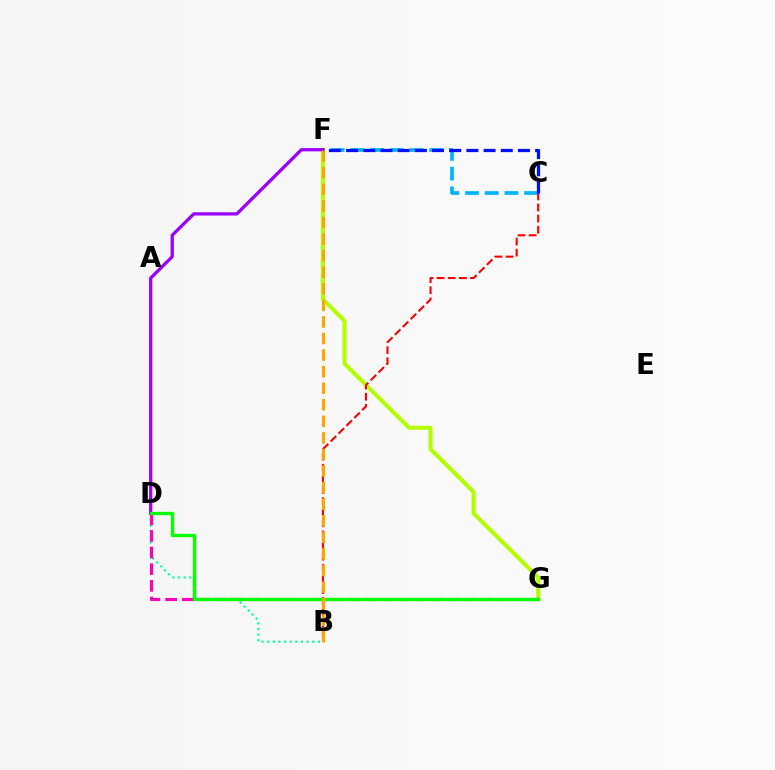{('F', 'G'): [{'color': '#b3ff00', 'line_style': 'solid', 'thickness': 2.92}], ('B', 'D'): [{'color': '#00ff9d', 'line_style': 'dotted', 'thickness': 1.53}], ('D', 'G'): [{'color': '#ff00bd', 'line_style': 'dashed', 'thickness': 2.26}, {'color': '#08ff00', 'line_style': 'solid', 'thickness': 2.4}], ('C', 'F'): [{'color': '#00b5ff', 'line_style': 'dashed', 'thickness': 2.68}, {'color': '#0010ff', 'line_style': 'dashed', 'thickness': 2.33}], ('D', 'F'): [{'color': '#9b00ff', 'line_style': 'solid', 'thickness': 2.35}], ('B', 'C'): [{'color': '#ff0000', 'line_style': 'dashed', 'thickness': 1.51}], ('B', 'F'): [{'color': '#ffa500', 'line_style': 'dashed', 'thickness': 2.25}]}